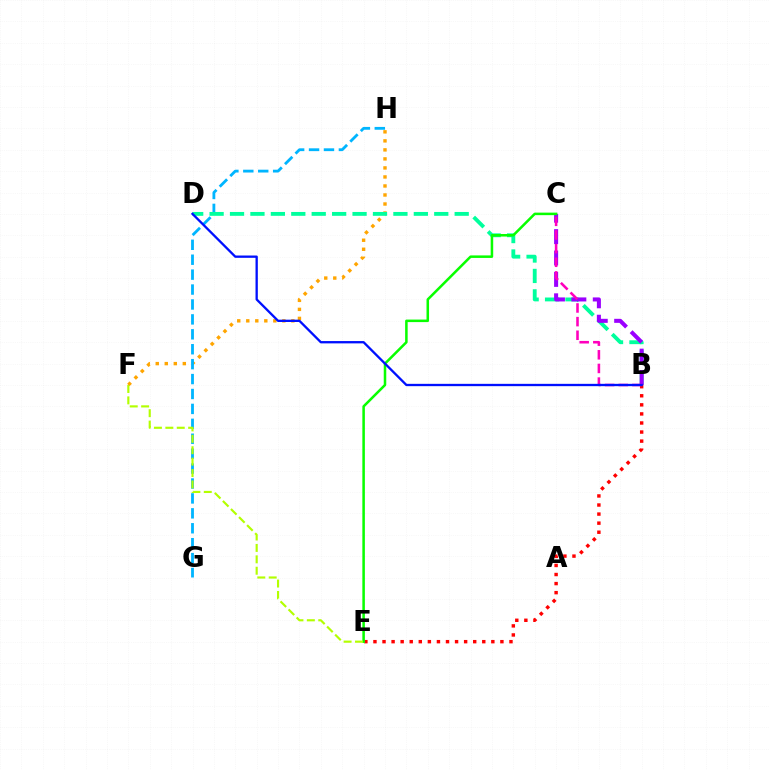{('F', 'H'): [{'color': '#ffa500', 'line_style': 'dotted', 'thickness': 2.45}], ('G', 'H'): [{'color': '#00b5ff', 'line_style': 'dashed', 'thickness': 2.03}], ('B', 'D'): [{'color': '#00ff9d', 'line_style': 'dashed', 'thickness': 2.77}, {'color': '#0010ff', 'line_style': 'solid', 'thickness': 1.67}], ('B', 'C'): [{'color': '#9b00ff', 'line_style': 'dashed', 'thickness': 2.91}, {'color': '#ff00bd', 'line_style': 'dashed', 'thickness': 1.85}], ('B', 'E'): [{'color': '#ff0000', 'line_style': 'dotted', 'thickness': 2.46}], ('C', 'E'): [{'color': '#08ff00', 'line_style': 'solid', 'thickness': 1.82}], ('E', 'F'): [{'color': '#b3ff00', 'line_style': 'dashed', 'thickness': 1.55}]}